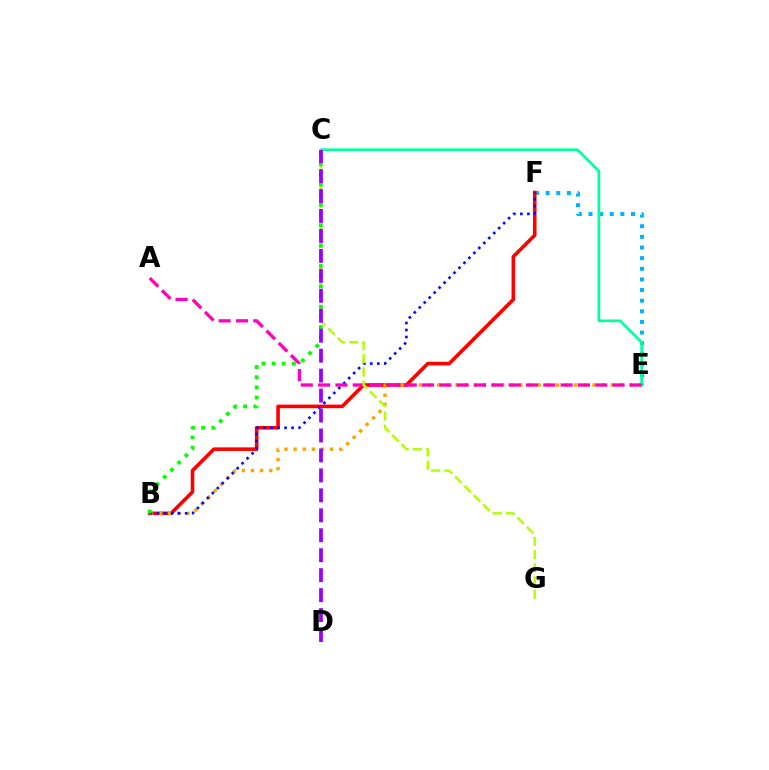{('E', 'F'): [{'color': '#00b5ff', 'line_style': 'dotted', 'thickness': 2.89}], ('B', 'F'): [{'color': '#ff0000', 'line_style': 'solid', 'thickness': 2.59}, {'color': '#0010ff', 'line_style': 'dotted', 'thickness': 1.91}], ('C', 'E'): [{'color': '#00ff9d', 'line_style': 'solid', 'thickness': 1.93}], ('B', 'E'): [{'color': '#ffa500', 'line_style': 'dotted', 'thickness': 2.48}], ('A', 'E'): [{'color': '#ff00bd', 'line_style': 'dashed', 'thickness': 2.35}], ('C', 'G'): [{'color': '#b3ff00', 'line_style': 'dashed', 'thickness': 1.8}], ('B', 'C'): [{'color': '#08ff00', 'line_style': 'dotted', 'thickness': 2.77}], ('C', 'D'): [{'color': '#9b00ff', 'line_style': 'dashed', 'thickness': 2.71}]}